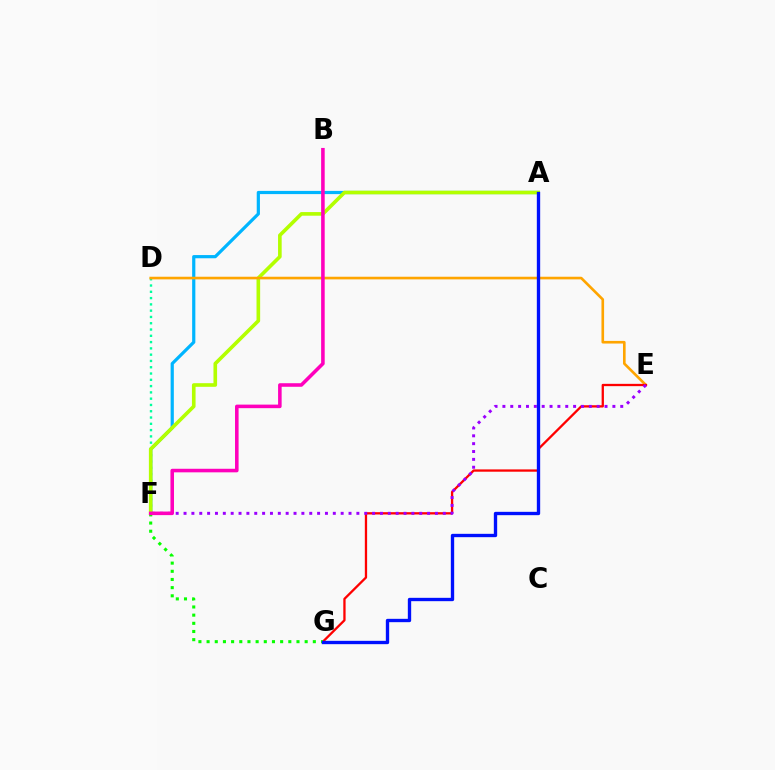{('D', 'F'): [{'color': '#00ff9d', 'line_style': 'dotted', 'thickness': 1.71}], ('A', 'F'): [{'color': '#00b5ff', 'line_style': 'solid', 'thickness': 2.3}, {'color': '#b3ff00', 'line_style': 'solid', 'thickness': 2.61}], ('D', 'E'): [{'color': '#ffa500', 'line_style': 'solid', 'thickness': 1.89}], ('E', 'G'): [{'color': '#ff0000', 'line_style': 'solid', 'thickness': 1.65}], ('E', 'F'): [{'color': '#9b00ff', 'line_style': 'dotted', 'thickness': 2.13}], ('F', 'G'): [{'color': '#08ff00', 'line_style': 'dotted', 'thickness': 2.22}], ('B', 'F'): [{'color': '#ff00bd', 'line_style': 'solid', 'thickness': 2.56}], ('A', 'G'): [{'color': '#0010ff', 'line_style': 'solid', 'thickness': 2.41}]}